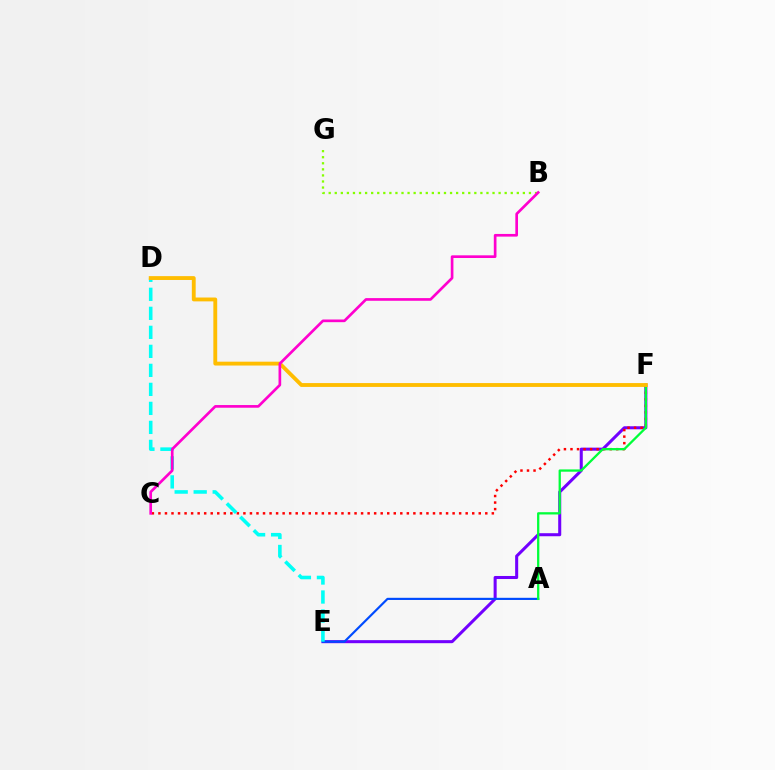{('E', 'F'): [{'color': '#7200ff', 'line_style': 'solid', 'thickness': 2.19}], ('B', 'G'): [{'color': '#84ff00', 'line_style': 'dotted', 'thickness': 1.65}], ('A', 'E'): [{'color': '#004bff', 'line_style': 'solid', 'thickness': 1.56}], ('C', 'F'): [{'color': '#ff0000', 'line_style': 'dotted', 'thickness': 1.78}], ('D', 'E'): [{'color': '#00fff6', 'line_style': 'dashed', 'thickness': 2.58}], ('A', 'F'): [{'color': '#00ff39', 'line_style': 'solid', 'thickness': 1.64}], ('D', 'F'): [{'color': '#ffbd00', 'line_style': 'solid', 'thickness': 2.77}], ('B', 'C'): [{'color': '#ff00cf', 'line_style': 'solid', 'thickness': 1.93}]}